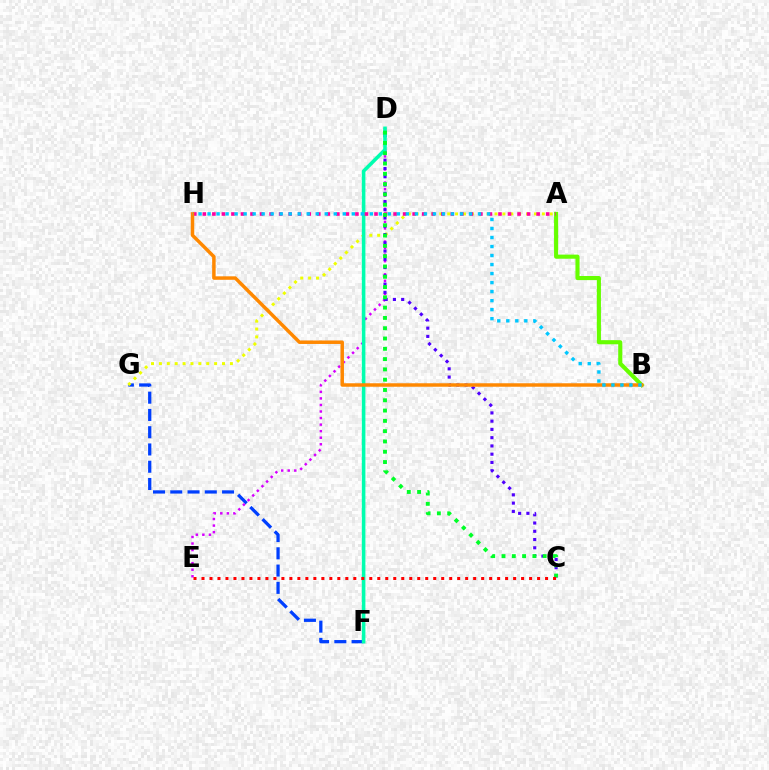{('F', 'G'): [{'color': '#003fff', 'line_style': 'dashed', 'thickness': 2.34}], ('D', 'E'): [{'color': '#d600ff', 'line_style': 'dotted', 'thickness': 1.78}], ('A', 'G'): [{'color': '#eeff00', 'line_style': 'dotted', 'thickness': 2.14}], ('C', 'D'): [{'color': '#4f00ff', 'line_style': 'dotted', 'thickness': 2.24}, {'color': '#00ff27', 'line_style': 'dotted', 'thickness': 2.8}], ('A', 'B'): [{'color': '#66ff00', 'line_style': 'solid', 'thickness': 2.96}], ('D', 'F'): [{'color': '#00ffaf', 'line_style': 'solid', 'thickness': 2.57}], ('A', 'H'): [{'color': '#ff00a0', 'line_style': 'dotted', 'thickness': 2.59}], ('B', 'H'): [{'color': '#ff8800', 'line_style': 'solid', 'thickness': 2.5}, {'color': '#00c7ff', 'line_style': 'dotted', 'thickness': 2.45}], ('C', 'E'): [{'color': '#ff0000', 'line_style': 'dotted', 'thickness': 2.17}]}